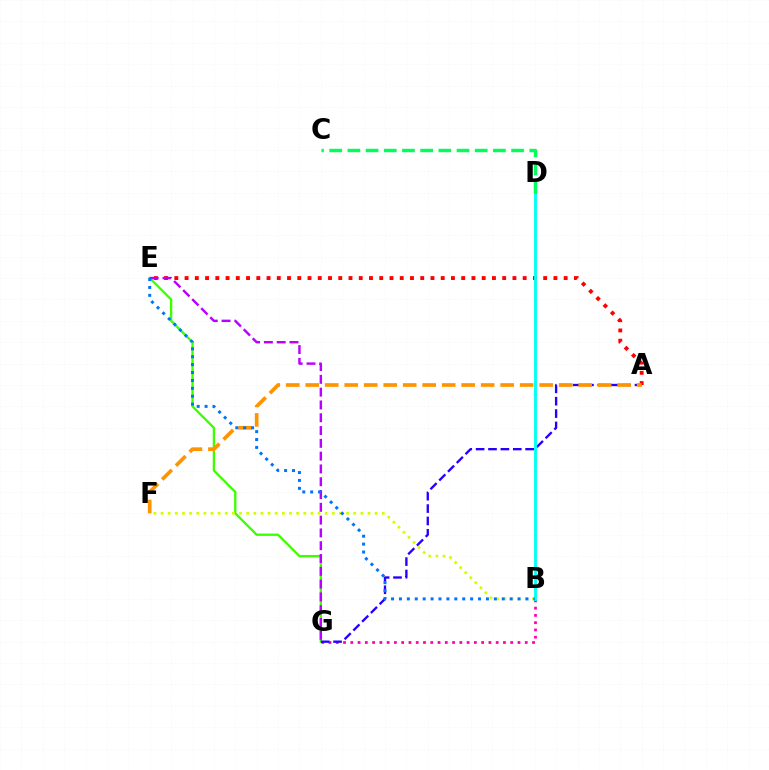{('E', 'G'): [{'color': '#3dff00', 'line_style': 'solid', 'thickness': 1.67}, {'color': '#b900ff', 'line_style': 'dashed', 'thickness': 1.74}], ('B', 'G'): [{'color': '#ff00ac', 'line_style': 'dotted', 'thickness': 1.97}], ('A', 'E'): [{'color': '#ff0000', 'line_style': 'dotted', 'thickness': 2.78}], ('B', 'F'): [{'color': '#d1ff00', 'line_style': 'dotted', 'thickness': 1.94}], ('A', 'G'): [{'color': '#2500ff', 'line_style': 'dashed', 'thickness': 1.68}], ('A', 'F'): [{'color': '#ff9400', 'line_style': 'dashed', 'thickness': 2.65}], ('B', 'D'): [{'color': '#00fff6', 'line_style': 'solid', 'thickness': 2.05}], ('C', 'D'): [{'color': '#00ff5c', 'line_style': 'dashed', 'thickness': 2.47}], ('B', 'E'): [{'color': '#0074ff', 'line_style': 'dotted', 'thickness': 2.15}]}